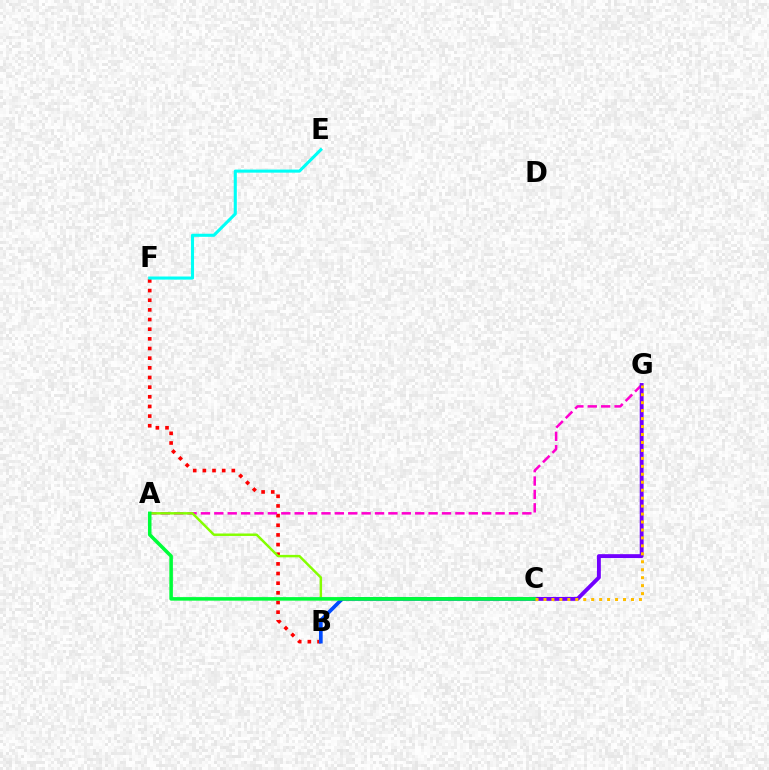{('B', 'F'): [{'color': '#ff0000', 'line_style': 'dotted', 'thickness': 2.62}], ('B', 'C'): [{'color': '#004bff', 'line_style': 'solid', 'thickness': 2.65}], ('A', 'G'): [{'color': '#ff00cf', 'line_style': 'dashed', 'thickness': 1.82}], ('A', 'C'): [{'color': '#84ff00', 'line_style': 'solid', 'thickness': 1.77}, {'color': '#00ff39', 'line_style': 'solid', 'thickness': 2.55}], ('E', 'F'): [{'color': '#00fff6', 'line_style': 'solid', 'thickness': 2.22}], ('C', 'G'): [{'color': '#7200ff', 'line_style': 'solid', 'thickness': 2.81}, {'color': '#ffbd00', 'line_style': 'dotted', 'thickness': 2.16}]}